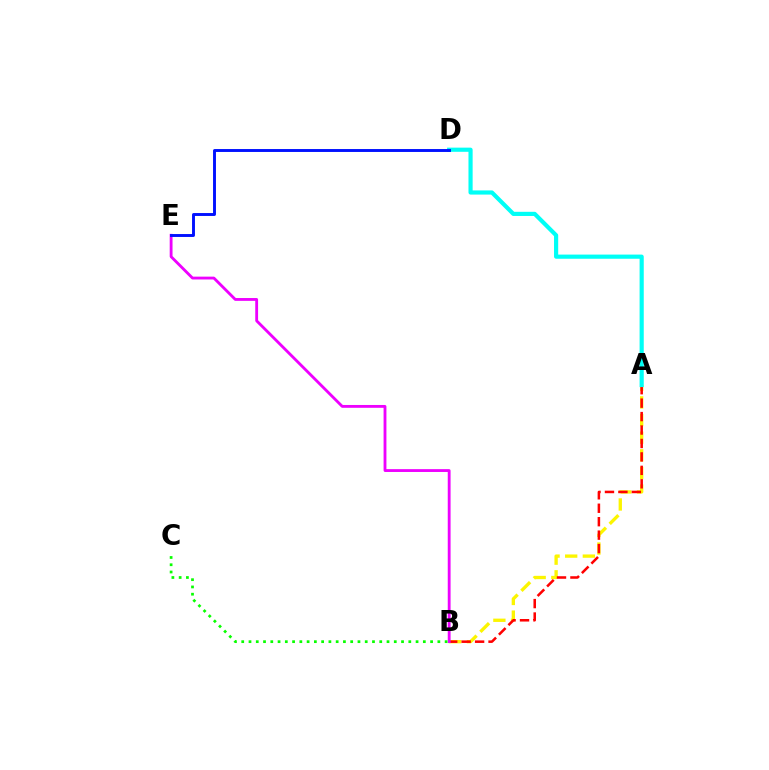{('A', 'B'): [{'color': '#fcf500', 'line_style': 'dashed', 'thickness': 2.4}, {'color': '#ff0000', 'line_style': 'dashed', 'thickness': 1.83}], ('B', 'E'): [{'color': '#ee00ff', 'line_style': 'solid', 'thickness': 2.04}], ('A', 'D'): [{'color': '#00fff6', 'line_style': 'solid', 'thickness': 3.0}], ('B', 'C'): [{'color': '#08ff00', 'line_style': 'dotted', 'thickness': 1.97}], ('D', 'E'): [{'color': '#0010ff', 'line_style': 'solid', 'thickness': 2.1}]}